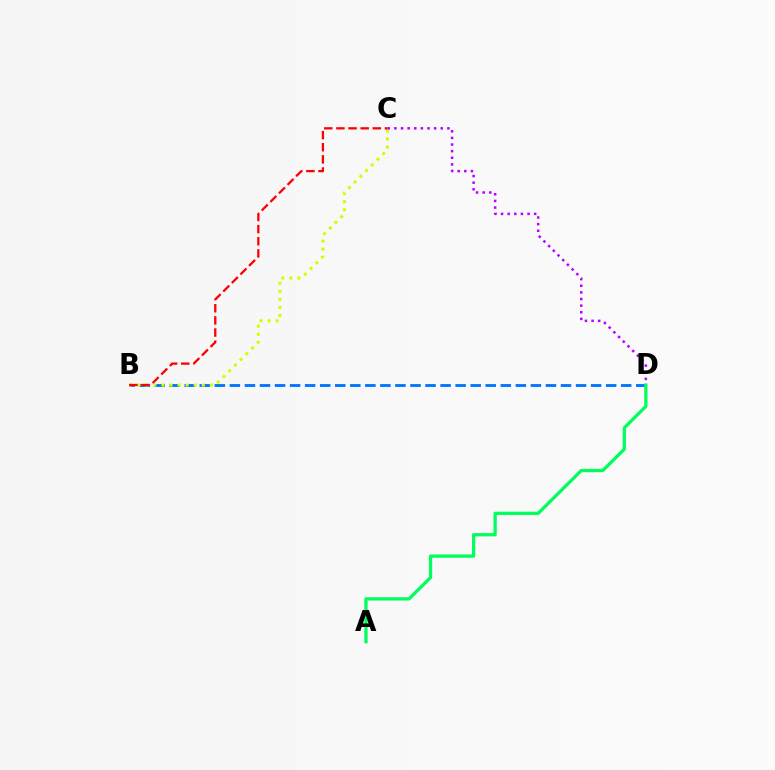{('B', 'D'): [{'color': '#0074ff', 'line_style': 'dashed', 'thickness': 2.04}], ('B', 'C'): [{'color': '#d1ff00', 'line_style': 'dotted', 'thickness': 2.19}, {'color': '#ff0000', 'line_style': 'dashed', 'thickness': 1.65}], ('C', 'D'): [{'color': '#b900ff', 'line_style': 'dotted', 'thickness': 1.8}], ('A', 'D'): [{'color': '#00ff5c', 'line_style': 'solid', 'thickness': 2.35}]}